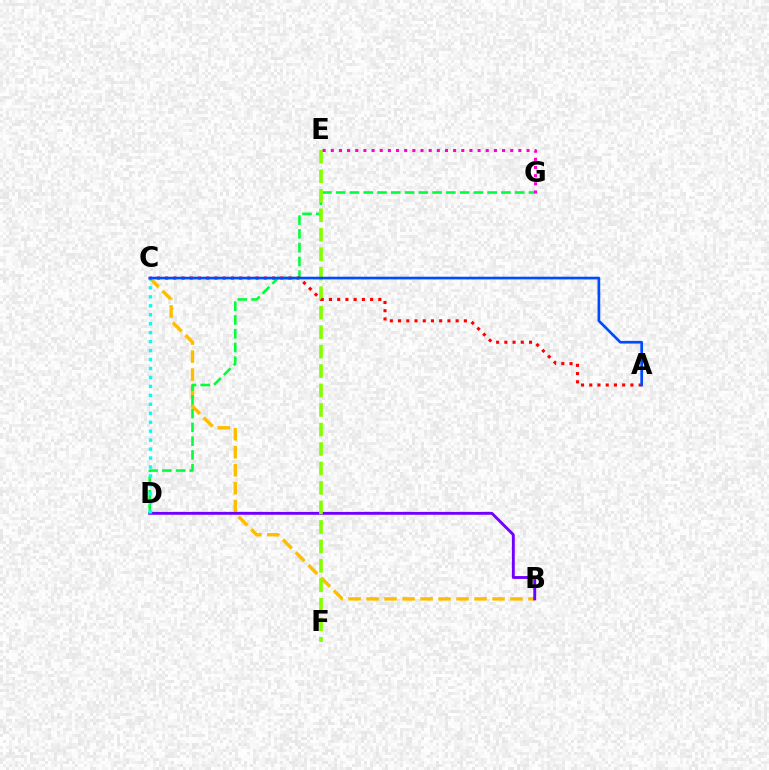{('B', 'C'): [{'color': '#ffbd00', 'line_style': 'dashed', 'thickness': 2.44}], ('B', 'D'): [{'color': '#7200ff', 'line_style': 'solid', 'thickness': 2.07}], ('D', 'G'): [{'color': '#00ff39', 'line_style': 'dashed', 'thickness': 1.87}], ('E', 'F'): [{'color': '#84ff00', 'line_style': 'dashed', 'thickness': 2.65}], ('C', 'D'): [{'color': '#00fff6', 'line_style': 'dotted', 'thickness': 2.43}], ('E', 'G'): [{'color': '#ff00cf', 'line_style': 'dotted', 'thickness': 2.22}], ('A', 'C'): [{'color': '#ff0000', 'line_style': 'dotted', 'thickness': 2.23}, {'color': '#004bff', 'line_style': 'solid', 'thickness': 1.93}]}